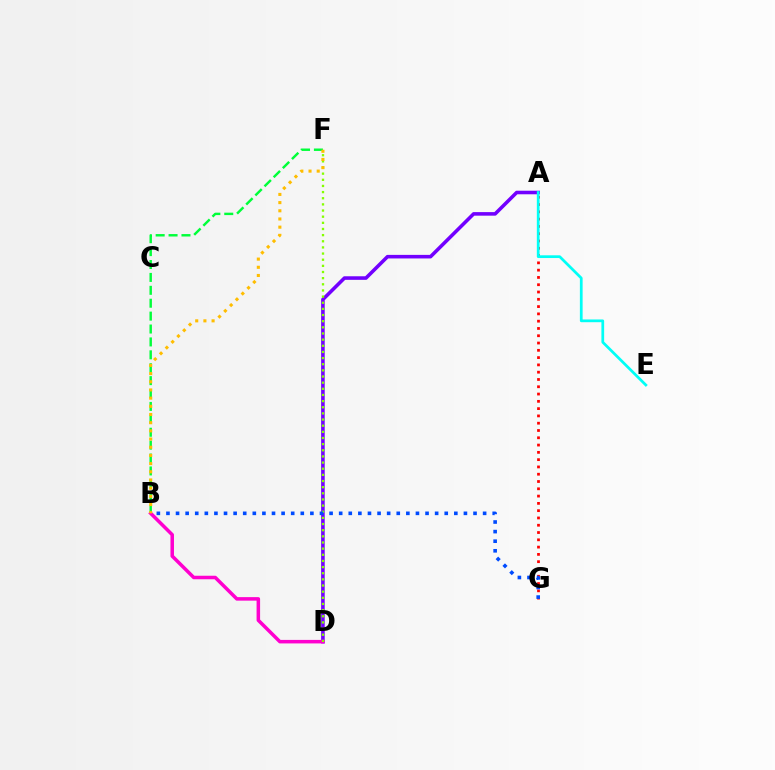{('A', 'D'): [{'color': '#7200ff', 'line_style': 'solid', 'thickness': 2.57}], ('B', 'F'): [{'color': '#00ff39', 'line_style': 'dashed', 'thickness': 1.75}, {'color': '#ffbd00', 'line_style': 'dotted', 'thickness': 2.22}], ('B', 'D'): [{'color': '#ff00cf', 'line_style': 'solid', 'thickness': 2.53}], ('D', 'F'): [{'color': '#84ff00', 'line_style': 'dotted', 'thickness': 1.67}], ('A', 'G'): [{'color': '#ff0000', 'line_style': 'dotted', 'thickness': 1.98}], ('A', 'E'): [{'color': '#00fff6', 'line_style': 'solid', 'thickness': 1.97}], ('B', 'G'): [{'color': '#004bff', 'line_style': 'dotted', 'thickness': 2.61}]}